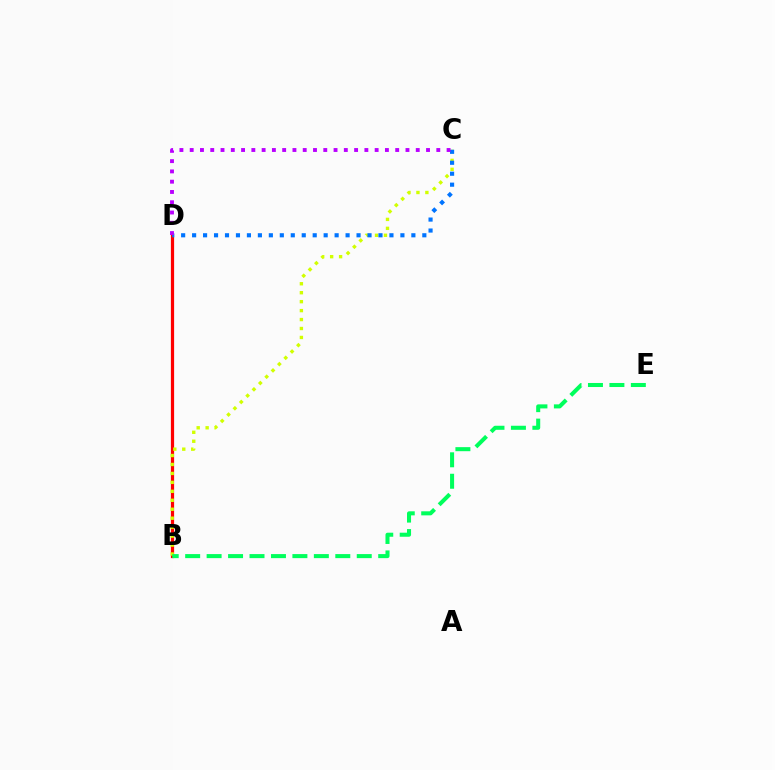{('B', 'D'): [{'color': '#ff0000', 'line_style': 'solid', 'thickness': 2.32}], ('B', 'C'): [{'color': '#d1ff00', 'line_style': 'dotted', 'thickness': 2.43}], ('B', 'E'): [{'color': '#00ff5c', 'line_style': 'dashed', 'thickness': 2.91}], ('C', 'D'): [{'color': '#0074ff', 'line_style': 'dotted', 'thickness': 2.98}, {'color': '#b900ff', 'line_style': 'dotted', 'thickness': 2.79}]}